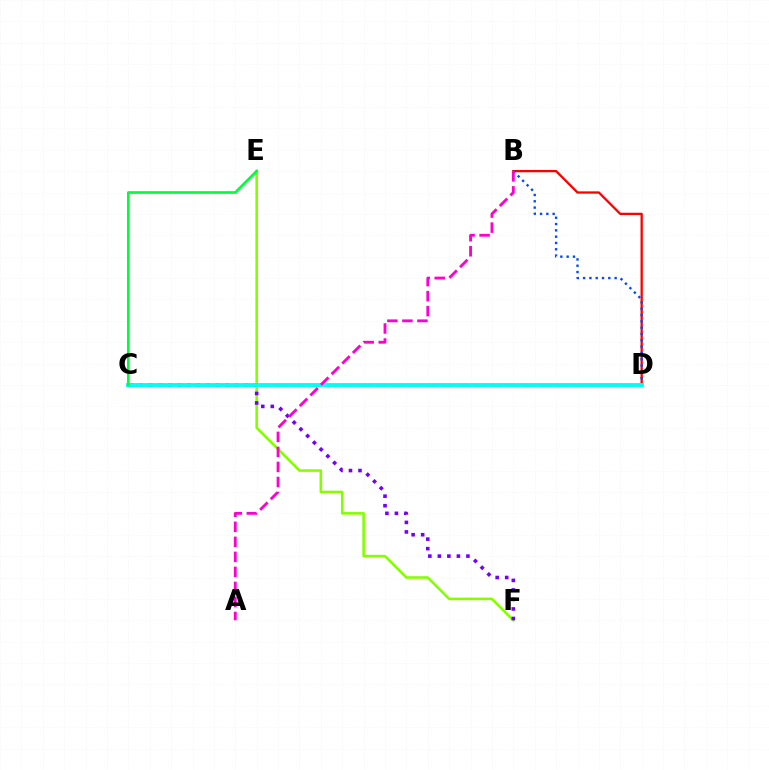{('B', 'D'): [{'color': '#ff0000', 'line_style': 'solid', 'thickness': 1.65}, {'color': '#004bff', 'line_style': 'dotted', 'thickness': 1.71}], ('C', 'D'): [{'color': '#ffbd00', 'line_style': 'dashed', 'thickness': 2.24}, {'color': '#00fff6', 'line_style': 'solid', 'thickness': 2.76}], ('E', 'F'): [{'color': '#84ff00', 'line_style': 'solid', 'thickness': 1.85}], ('C', 'F'): [{'color': '#7200ff', 'line_style': 'dotted', 'thickness': 2.59}], ('C', 'E'): [{'color': '#00ff39', 'line_style': 'solid', 'thickness': 1.94}], ('A', 'B'): [{'color': '#ff00cf', 'line_style': 'dashed', 'thickness': 2.04}]}